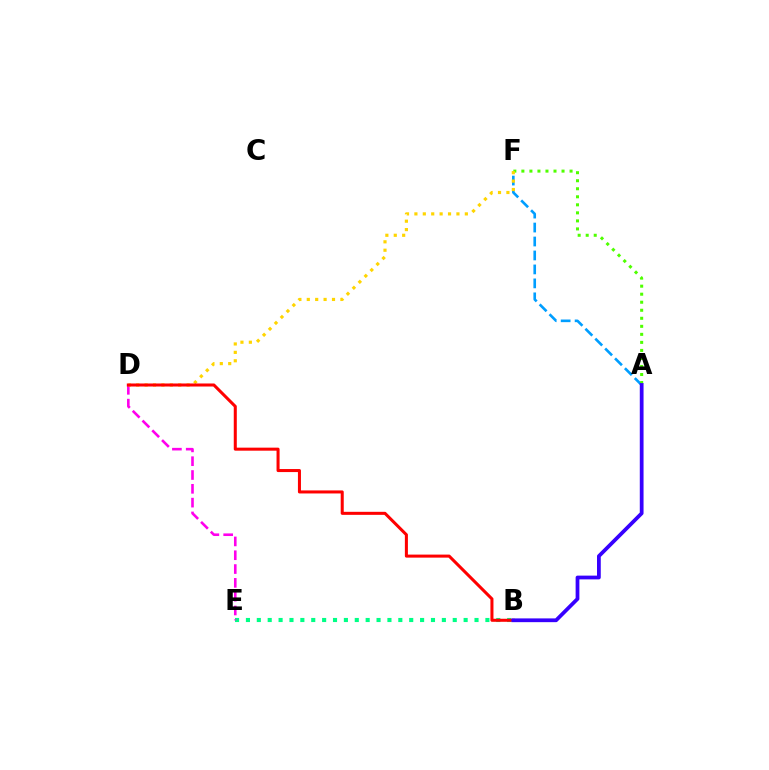{('B', 'E'): [{'color': '#00ff86', 'line_style': 'dotted', 'thickness': 2.96}], ('D', 'E'): [{'color': '#ff00ed', 'line_style': 'dashed', 'thickness': 1.88}], ('A', 'F'): [{'color': '#009eff', 'line_style': 'dashed', 'thickness': 1.9}, {'color': '#4fff00', 'line_style': 'dotted', 'thickness': 2.18}], ('D', 'F'): [{'color': '#ffd500', 'line_style': 'dotted', 'thickness': 2.28}], ('B', 'D'): [{'color': '#ff0000', 'line_style': 'solid', 'thickness': 2.19}], ('A', 'B'): [{'color': '#3700ff', 'line_style': 'solid', 'thickness': 2.71}]}